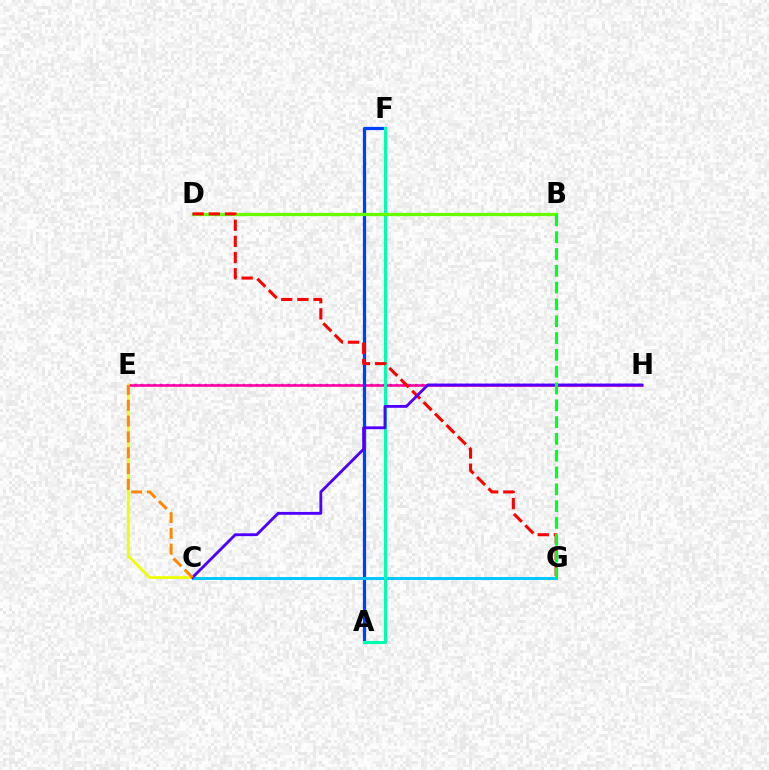{('E', 'H'): [{'color': '#d600ff', 'line_style': 'dotted', 'thickness': 1.73}, {'color': '#ff00a0', 'line_style': 'solid', 'thickness': 1.85}], ('A', 'F'): [{'color': '#003fff', 'line_style': 'solid', 'thickness': 2.32}, {'color': '#00ffaf', 'line_style': 'solid', 'thickness': 2.2}], ('C', 'G'): [{'color': '#00c7ff', 'line_style': 'solid', 'thickness': 2.1}], ('C', 'E'): [{'color': '#eeff00', 'line_style': 'solid', 'thickness': 2.01}, {'color': '#ff8800', 'line_style': 'dashed', 'thickness': 2.15}], ('B', 'D'): [{'color': '#66ff00', 'line_style': 'solid', 'thickness': 2.34}], ('D', 'G'): [{'color': '#ff0000', 'line_style': 'dashed', 'thickness': 2.2}], ('C', 'H'): [{'color': '#4f00ff', 'line_style': 'solid', 'thickness': 2.05}], ('B', 'G'): [{'color': '#00ff27', 'line_style': 'dashed', 'thickness': 2.28}]}